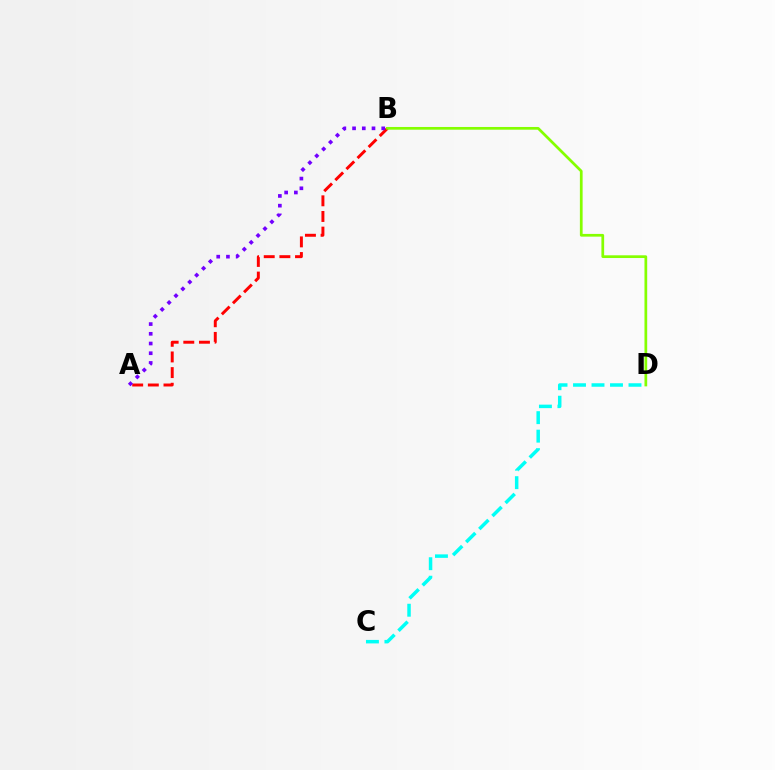{('A', 'B'): [{'color': '#ff0000', 'line_style': 'dashed', 'thickness': 2.13}, {'color': '#7200ff', 'line_style': 'dotted', 'thickness': 2.64}], ('C', 'D'): [{'color': '#00fff6', 'line_style': 'dashed', 'thickness': 2.51}], ('B', 'D'): [{'color': '#84ff00', 'line_style': 'solid', 'thickness': 1.96}]}